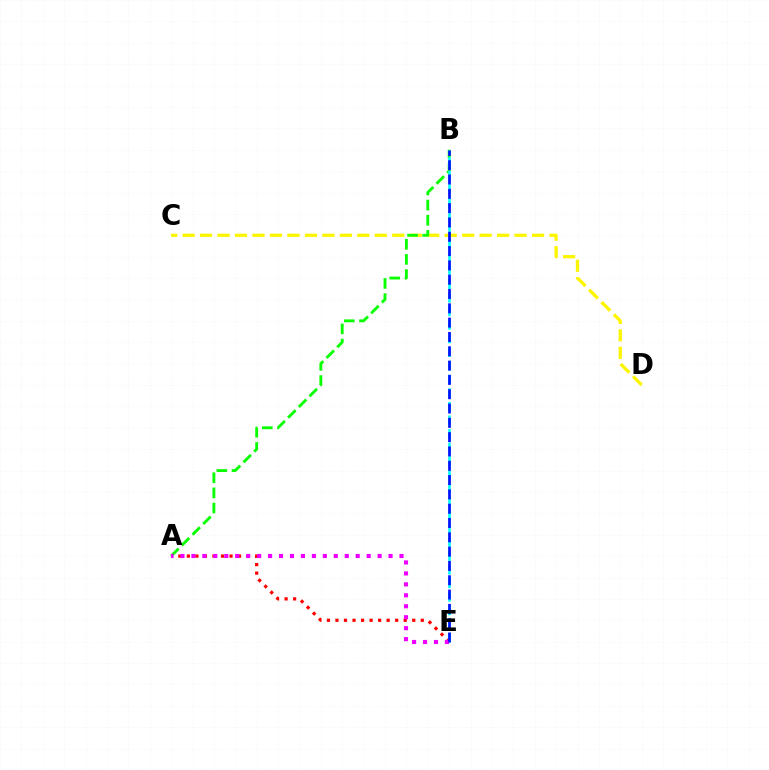{('C', 'D'): [{'color': '#fcf500', 'line_style': 'dashed', 'thickness': 2.37}], ('A', 'B'): [{'color': '#08ff00', 'line_style': 'dashed', 'thickness': 2.06}], ('A', 'E'): [{'color': '#ff0000', 'line_style': 'dotted', 'thickness': 2.32}, {'color': '#ee00ff', 'line_style': 'dotted', 'thickness': 2.98}], ('B', 'E'): [{'color': '#00fff6', 'line_style': 'dashed', 'thickness': 1.85}, {'color': '#0010ff', 'line_style': 'dashed', 'thickness': 1.94}]}